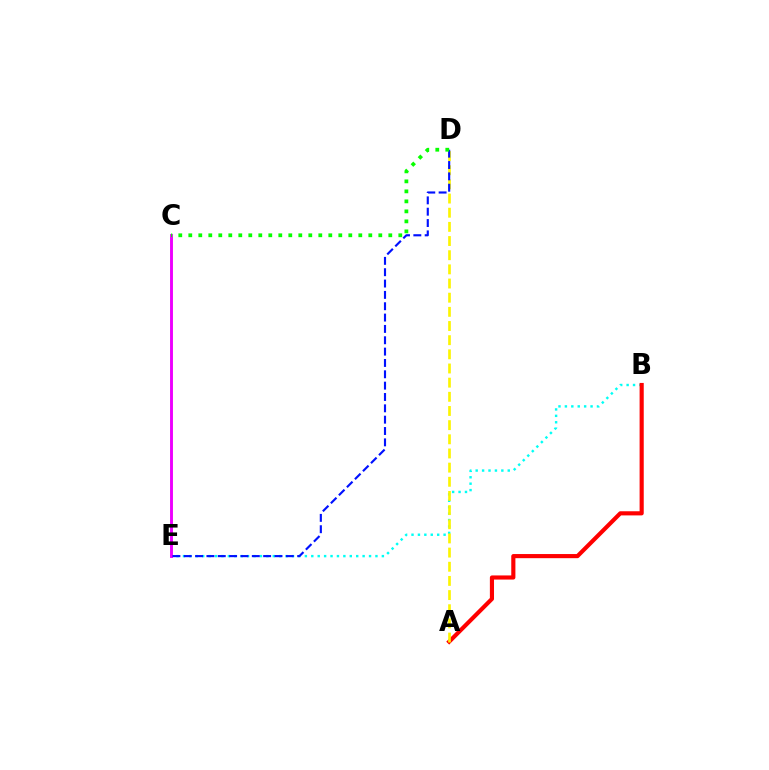{('B', 'E'): [{'color': '#00fff6', 'line_style': 'dotted', 'thickness': 1.74}], ('A', 'B'): [{'color': '#ff0000', 'line_style': 'solid', 'thickness': 2.98}], ('C', 'E'): [{'color': '#ee00ff', 'line_style': 'solid', 'thickness': 2.09}], ('A', 'D'): [{'color': '#fcf500', 'line_style': 'dashed', 'thickness': 1.92}], ('D', 'E'): [{'color': '#0010ff', 'line_style': 'dashed', 'thickness': 1.54}], ('C', 'D'): [{'color': '#08ff00', 'line_style': 'dotted', 'thickness': 2.72}]}